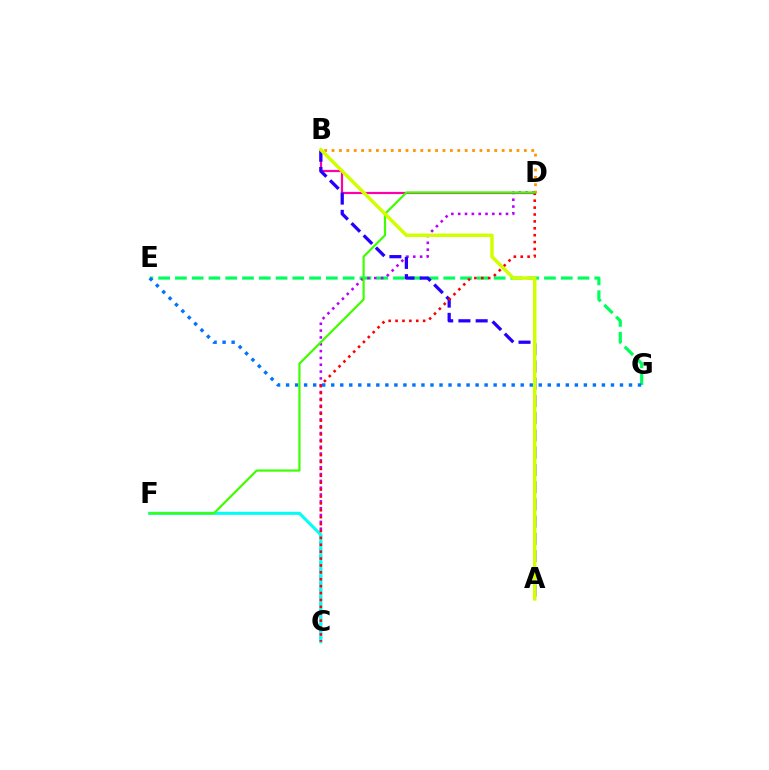{('E', 'G'): [{'color': '#00ff5c', 'line_style': 'dashed', 'thickness': 2.28}, {'color': '#0074ff', 'line_style': 'dotted', 'thickness': 2.45}], ('B', 'D'): [{'color': '#ff00ac', 'line_style': 'solid', 'thickness': 1.58}, {'color': '#ff9400', 'line_style': 'dotted', 'thickness': 2.01}], ('C', 'D'): [{'color': '#b900ff', 'line_style': 'dotted', 'thickness': 1.86}, {'color': '#ff0000', 'line_style': 'dotted', 'thickness': 1.87}], ('C', 'F'): [{'color': '#00fff6', 'line_style': 'solid', 'thickness': 2.21}], ('A', 'B'): [{'color': '#2500ff', 'line_style': 'dashed', 'thickness': 2.34}, {'color': '#d1ff00', 'line_style': 'solid', 'thickness': 2.5}], ('D', 'F'): [{'color': '#3dff00', 'line_style': 'solid', 'thickness': 1.58}]}